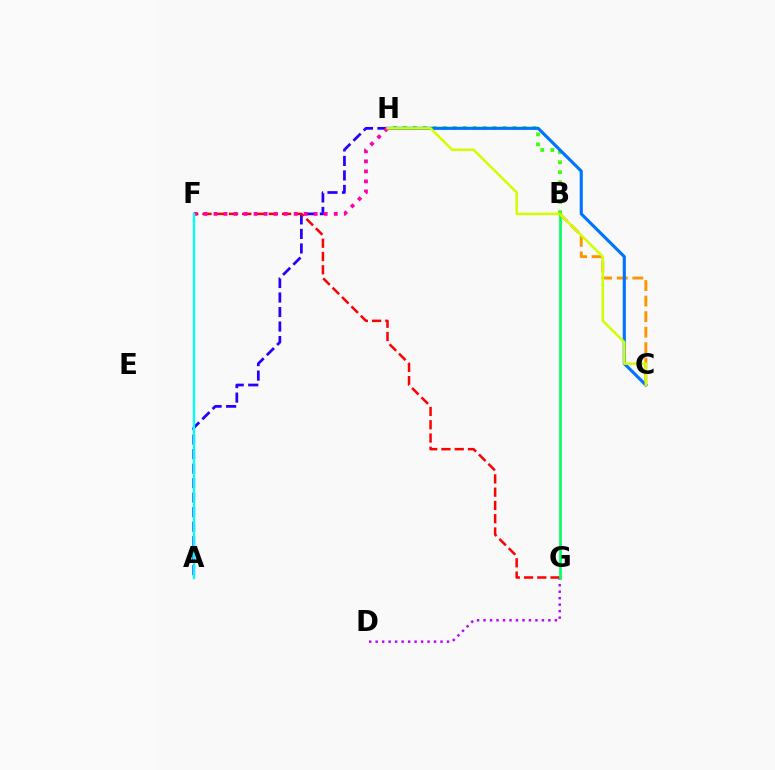{('B', 'C'): [{'color': '#ff9400', 'line_style': 'dashed', 'thickness': 2.11}], ('A', 'H'): [{'color': '#2500ff', 'line_style': 'dashed', 'thickness': 1.97}], ('D', 'G'): [{'color': '#b900ff', 'line_style': 'dotted', 'thickness': 1.76}], ('B', 'H'): [{'color': '#3dff00', 'line_style': 'dotted', 'thickness': 2.71}], ('F', 'G'): [{'color': '#ff0000', 'line_style': 'dashed', 'thickness': 1.8}], ('B', 'G'): [{'color': '#00ff5c', 'line_style': 'solid', 'thickness': 1.92}], ('C', 'H'): [{'color': '#0074ff', 'line_style': 'solid', 'thickness': 2.25}, {'color': '#d1ff00', 'line_style': 'solid', 'thickness': 1.8}], ('F', 'H'): [{'color': '#ff00ac', 'line_style': 'dotted', 'thickness': 2.72}], ('A', 'F'): [{'color': '#00fff6', 'line_style': 'solid', 'thickness': 1.69}]}